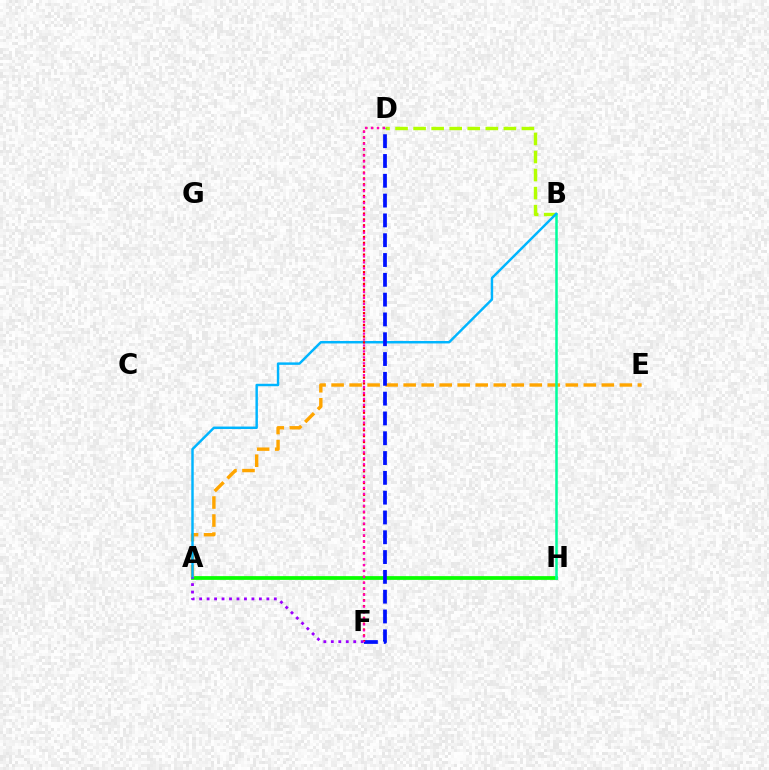{('A', 'H'): [{'color': '#08ff00', 'line_style': 'solid', 'thickness': 2.69}], ('B', 'D'): [{'color': '#b3ff00', 'line_style': 'dashed', 'thickness': 2.45}], ('A', 'E'): [{'color': '#ffa500', 'line_style': 'dashed', 'thickness': 2.45}], ('B', 'H'): [{'color': '#00ff9d', 'line_style': 'solid', 'thickness': 1.81}], ('A', 'B'): [{'color': '#00b5ff', 'line_style': 'solid', 'thickness': 1.76}], ('D', 'F'): [{'color': '#0010ff', 'line_style': 'dashed', 'thickness': 2.69}, {'color': '#ff0000', 'line_style': 'dotted', 'thickness': 1.59}, {'color': '#ff00bd', 'line_style': 'dotted', 'thickness': 1.61}], ('A', 'F'): [{'color': '#9b00ff', 'line_style': 'dotted', 'thickness': 2.03}]}